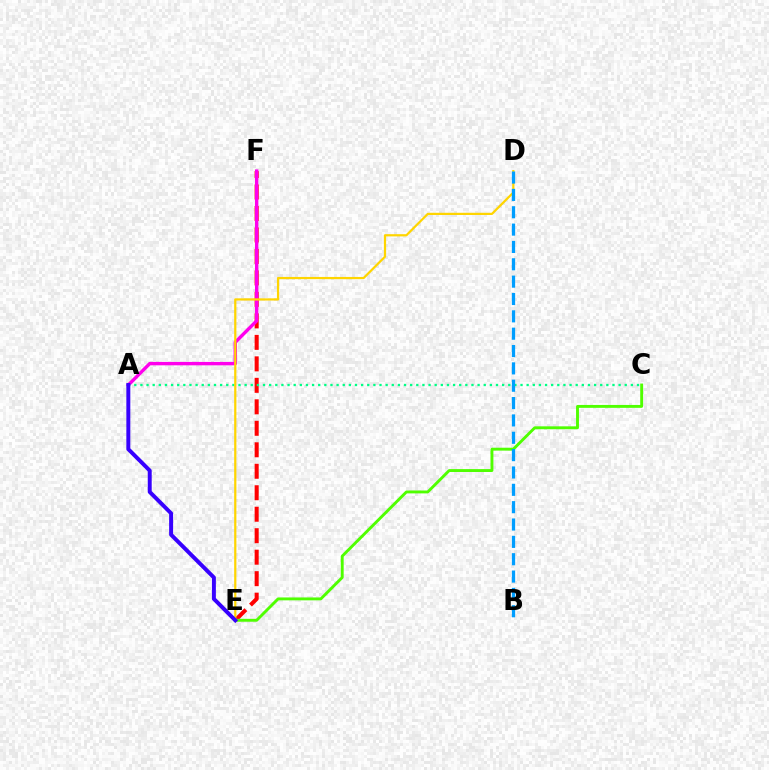{('E', 'F'): [{'color': '#ff0000', 'line_style': 'dashed', 'thickness': 2.92}], ('A', 'F'): [{'color': '#ff00ed', 'line_style': 'solid', 'thickness': 2.45}], ('C', 'E'): [{'color': '#4fff00', 'line_style': 'solid', 'thickness': 2.08}], ('A', 'C'): [{'color': '#00ff86', 'line_style': 'dotted', 'thickness': 1.67}], ('D', 'E'): [{'color': '#ffd500', 'line_style': 'solid', 'thickness': 1.6}], ('B', 'D'): [{'color': '#009eff', 'line_style': 'dashed', 'thickness': 2.36}], ('A', 'E'): [{'color': '#3700ff', 'line_style': 'solid', 'thickness': 2.85}]}